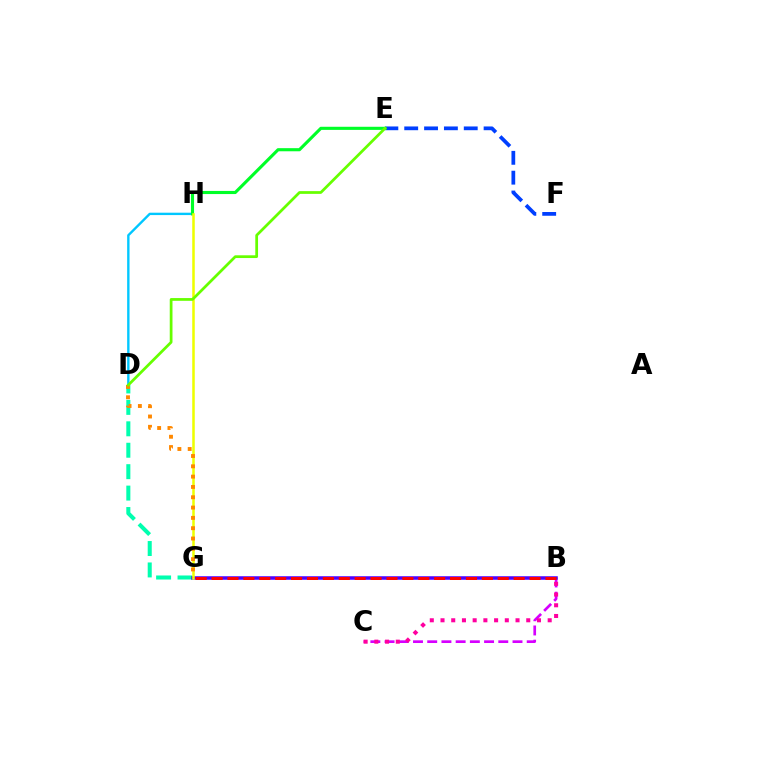{('D', 'G'): [{'color': '#00ffaf', 'line_style': 'dashed', 'thickness': 2.91}, {'color': '#ff8800', 'line_style': 'dotted', 'thickness': 2.8}], ('B', 'C'): [{'color': '#d600ff', 'line_style': 'dashed', 'thickness': 1.93}, {'color': '#ff00a0', 'line_style': 'dotted', 'thickness': 2.91}], ('D', 'H'): [{'color': '#00c7ff', 'line_style': 'solid', 'thickness': 1.71}], ('E', 'F'): [{'color': '#003fff', 'line_style': 'dashed', 'thickness': 2.7}], ('B', 'G'): [{'color': '#4f00ff', 'line_style': 'solid', 'thickness': 2.54}, {'color': '#ff0000', 'line_style': 'dashed', 'thickness': 2.16}], ('E', 'H'): [{'color': '#00ff27', 'line_style': 'solid', 'thickness': 2.24}], ('G', 'H'): [{'color': '#eeff00', 'line_style': 'solid', 'thickness': 1.82}], ('D', 'E'): [{'color': '#66ff00', 'line_style': 'solid', 'thickness': 1.98}]}